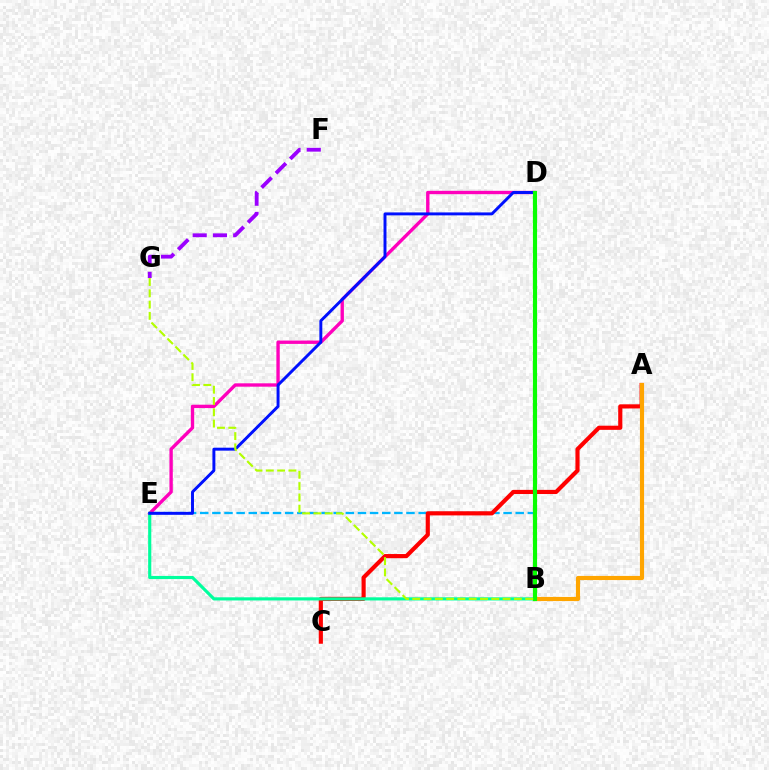{('B', 'E'): [{'color': '#00b5ff', 'line_style': 'dashed', 'thickness': 1.65}, {'color': '#00ff9d', 'line_style': 'solid', 'thickness': 2.26}], ('A', 'C'): [{'color': '#ff0000', 'line_style': 'solid', 'thickness': 2.99}], ('D', 'E'): [{'color': '#ff00bd', 'line_style': 'solid', 'thickness': 2.42}, {'color': '#0010ff', 'line_style': 'solid', 'thickness': 2.12}], ('F', 'G'): [{'color': '#9b00ff', 'line_style': 'dashed', 'thickness': 2.75}], ('A', 'B'): [{'color': '#ffa500', 'line_style': 'solid', 'thickness': 2.98}], ('B', 'D'): [{'color': '#08ff00', 'line_style': 'solid', 'thickness': 3.0}], ('B', 'G'): [{'color': '#b3ff00', 'line_style': 'dashed', 'thickness': 1.53}]}